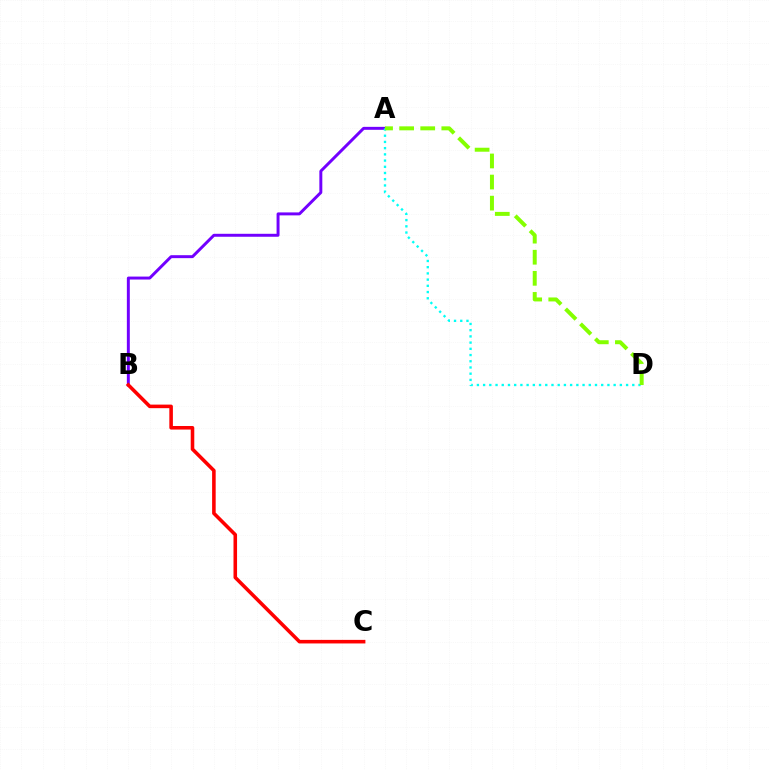{('A', 'B'): [{'color': '#7200ff', 'line_style': 'solid', 'thickness': 2.13}], ('A', 'D'): [{'color': '#00fff6', 'line_style': 'dotted', 'thickness': 1.69}, {'color': '#84ff00', 'line_style': 'dashed', 'thickness': 2.86}], ('B', 'C'): [{'color': '#ff0000', 'line_style': 'solid', 'thickness': 2.57}]}